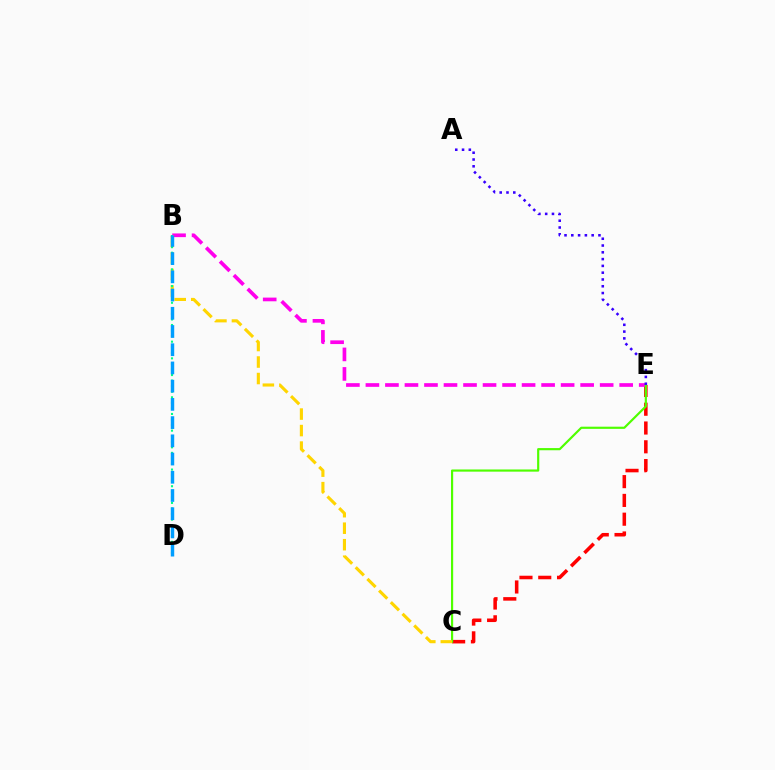{('C', 'E'): [{'color': '#ff0000', 'line_style': 'dashed', 'thickness': 2.55}, {'color': '#4fff00', 'line_style': 'solid', 'thickness': 1.57}], ('B', 'E'): [{'color': '#ff00ed', 'line_style': 'dashed', 'thickness': 2.65}], ('B', 'C'): [{'color': '#ffd500', 'line_style': 'dashed', 'thickness': 2.24}], ('B', 'D'): [{'color': '#00ff86', 'line_style': 'dotted', 'thickness': 1.51}, {'color': '#009eff', 'line_style': 'dashed', 'thickness': 2.48}], ('A', 'E'): [{'color': '#3700ff', 'line_style': 'dotted', 'thickness': 1.84}]}